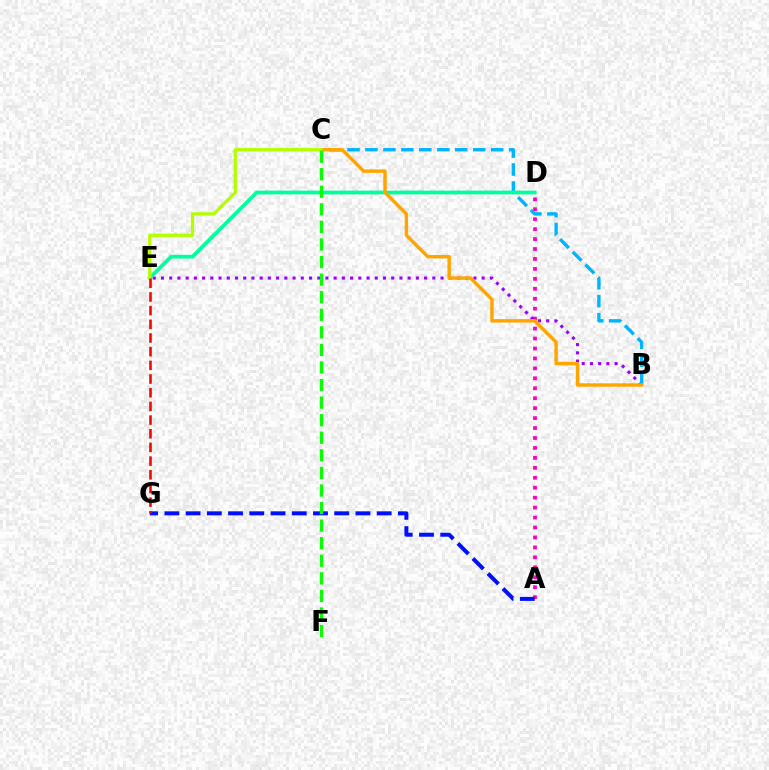{('A', 'D'): [{'color': '#ff00bd', 'line_style': 'dotted', 'thickness': 2.7}], ('B', 'E'): [{'color': '#9b00ff', 'line_style': 'dotted', 'thickness': 2.23}], ('B', 'C'): [{'color': '#00b5ff', 'line_style': 'dashed', 'thickness': 2.44}, {'color': '#ffa500', 'line_style': 'solid', 'thickness': 2.48}], ('D', 'E'): [{'color': '#00ff9d', 'line_style': 'solid', 'thickness': 2.7}], ('C', 'E'): [{'color': '#b3ff00', 'line_style': 'solid', 'thickness': 2.37}], ('A', 'G'): [{'color': '#0010ff', 'line_style': 'dashed', 'thickness': 2.88}], ('C', 'F'): [{'color': '#08ff00', 'line_style': 'dashed', 'thickness': 2.39}], ('E', 'G'): [{'color': '#ff0000', 'line_style': 'dashed', 'thickness': 1.86}]}